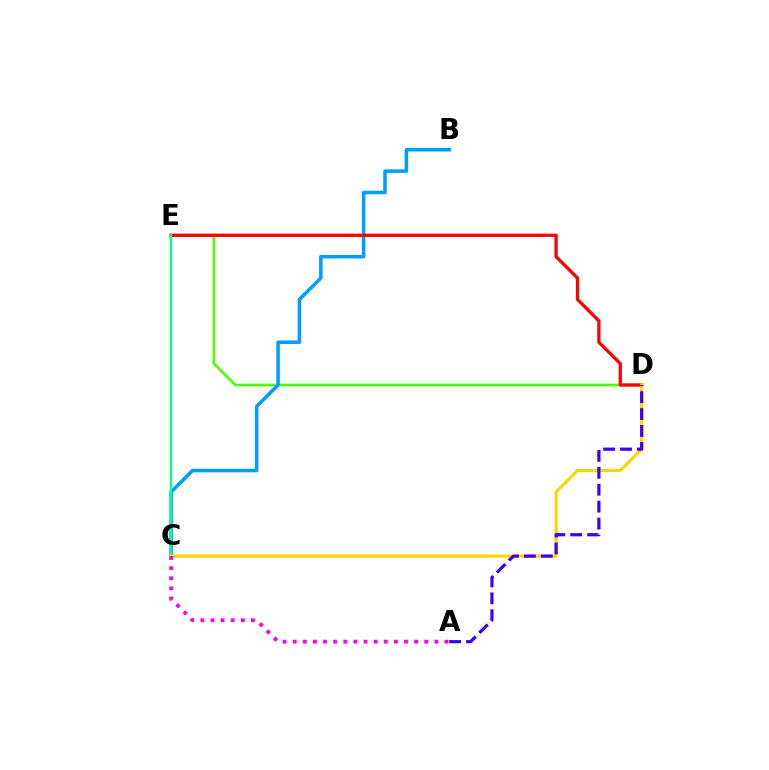{('D', 'E'): [{'color': '#4fff00', 'line_style': 'solid', 'thickness': 1.93}, {'color': '#ff0000', 'line_style': 'solid', 'thickness': 2.35}], ('B', 'C'): [{'color': '#009eff', 'line_style': 'solid', 'thickness': 2.55}], ('C', 'E'): [{'color': '#00ff86', 'line_style': 'solid', 'thickness': 1.62}], ('C', 'D'): [{'color': '#ffd500', 'line_style': 'solid', 'thickness': 2.24}], ('A', 'D'): [{'color': '#3700ff', 'line_style': 'dashed', 'thickness': 2.3}], ('A', 'C'): [{'color': '#ff00ed', 'line_style': 'dotted', 'thickness': 2.75}]}